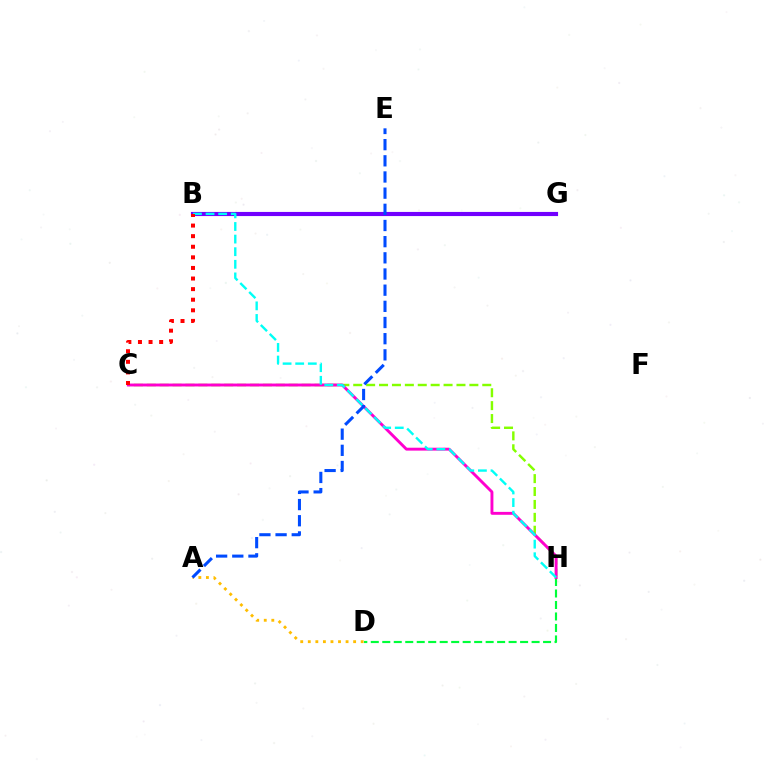{('C', 'H'): [{'color': '#84ff00', 'line_style': 'dashed', 'thickness': 1.75}, {'color': '#ff00cf', 'line_style': 'solid', 'thickness': 2.09}], ('D', 'H'): [{'color': '#00ff39', 'line_style': 'dashed', 'thickness': 1.56}], ('B', 'G'): [{'color': '#7200ff', 'line_style': 'solid', 'thickness': 2.97}], ('B', 'H'): [{'color': '#00fff6', 'line_style': 'dashed', 'thickness': 1.71}], ('B', 'C'): [{'color': '#ff0000', 'line_style': 'dotted', 'thickness': 2.88}], ('A', 'D'): [{'color': '#ffbd00', 'line_style': 'dotted', 'thickness': 2.05}], ('A', 'E'): [{'color': '#004bff', 'line_style': 'dashed', 'thickness': 2.2}]}